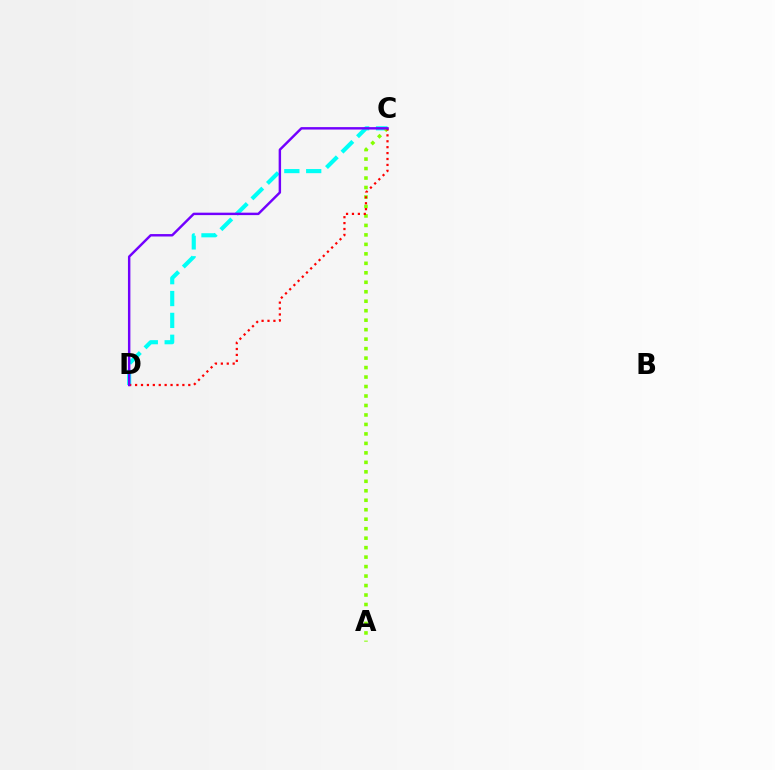{('C', 'D'): [{'color': '#00fff6', 'line_style': 'dashed', 'thickness': 2.97}, {'color': '#ff0000', 'line_style': 'dotted', 'thickness': 1.61}, {'color': '#7200ff', 'line_style': 'solid', 'thickness': 1.75}], ('A', 'C'): [{'color': '#84ff00', 'line_style': 'dotted', 'thickness': 2.57}]}